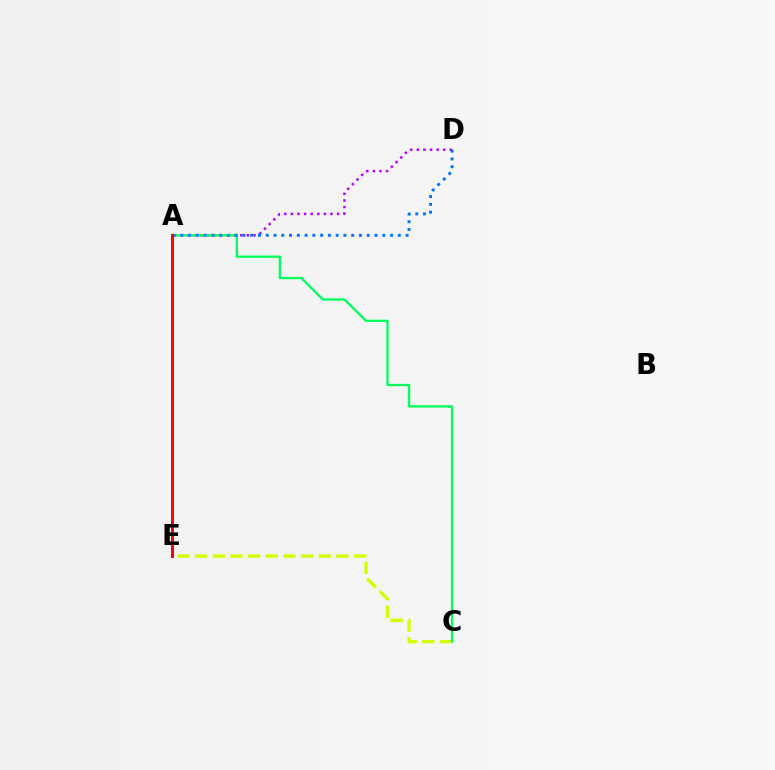{('C', 'E'): [{'color': '#d1ff00', 'line_style': 'dashed', 'thickness': 2.4}], ('A', 'D'): [{'color': '#b900ff', 'line_style': 'dotted', 'thickness': 1.79}, {'color': '#0074ff', 'line_style': 'dotted', 'thickness': 2.11}], ('A', 'C'): [{'color': '#00ff5c', 'line_style': 'solid', 'thickness': 1.67}], ('A', 'E'): [{'color': '#ff0000', 'line_style': 'solid', 'thickness': 2.13}]}